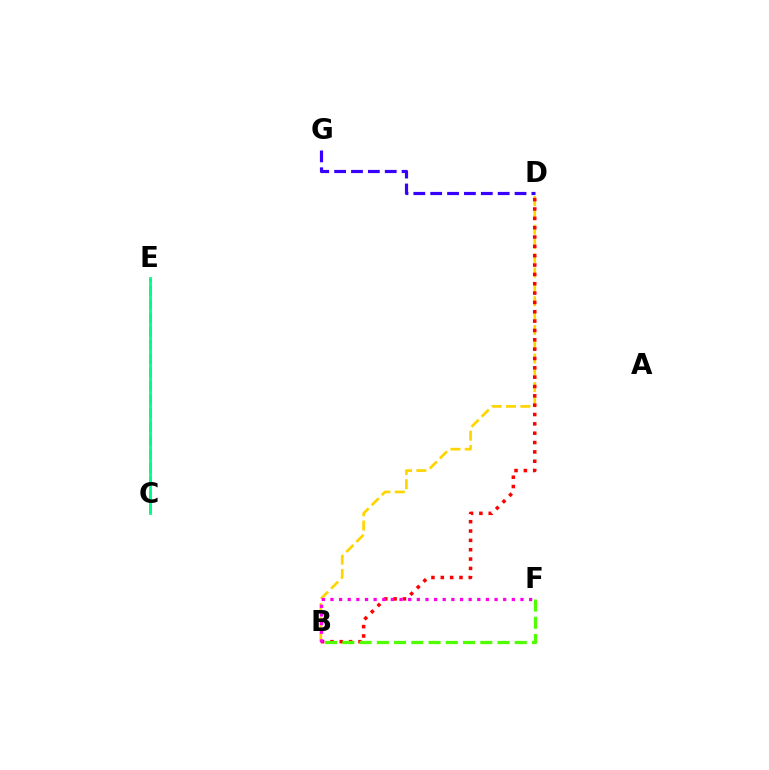{('B', 'D'): [{'color': '#ffd500', 'line_style': 'dashed', 'thickness': 1.94}, {'color': '#ff0000', 'line_style': 'dotted', 'thickness': 2.54}], ('C', 'E'): [{'color': '#009eff', 'line_style': 'dashed', 'thickness': 1.85}, {'color': '#00ff86', 'line_style': 'solid', 'thickness': 2.02}], ('B', 'F'): [{'color': '#ff00ed', 'line_style': 'dotted', 'thickness': 2.35}, {'color': '#4fff00', 'line_style': 'dashed', 'thickness': 2.34}], ('D', 'G'): [{'color': '#3700ff', 'line_style': 'dashed', 'thickness': 2.29}]}